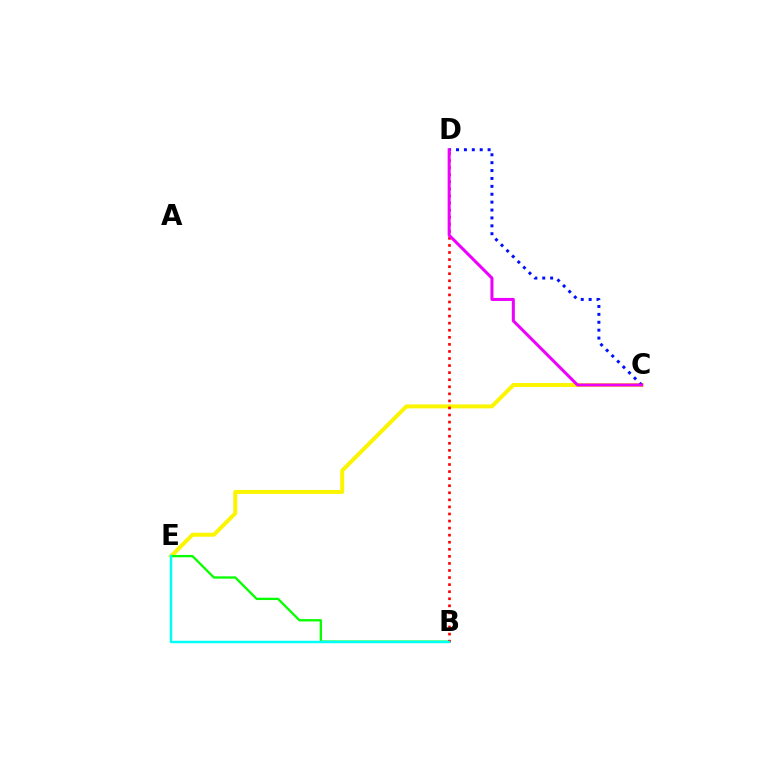{('C', 'E'): [{'color': '#fcf500', 'line_style': 'solid', 'thickness': 2.86}], ('B', 'E'): [{'color': '#08ff00', 'line_style': 'solid', 'thickness': 1.67}, {'color': '#00fff6', 'line_style': 'solid', 'thickness': 1.78}], ('B', 'D'): [{'color': '#ff0000', 'line_style': 'dotted', 'thickness': 1.92}], ('C', 'D'): [{'color': '#0010ff', 'line_style': 'dotted', 'thickness': 2.15}, {'color': '#ee00ff', 'line_style': 'solid', 'thickness': 2.18}]}